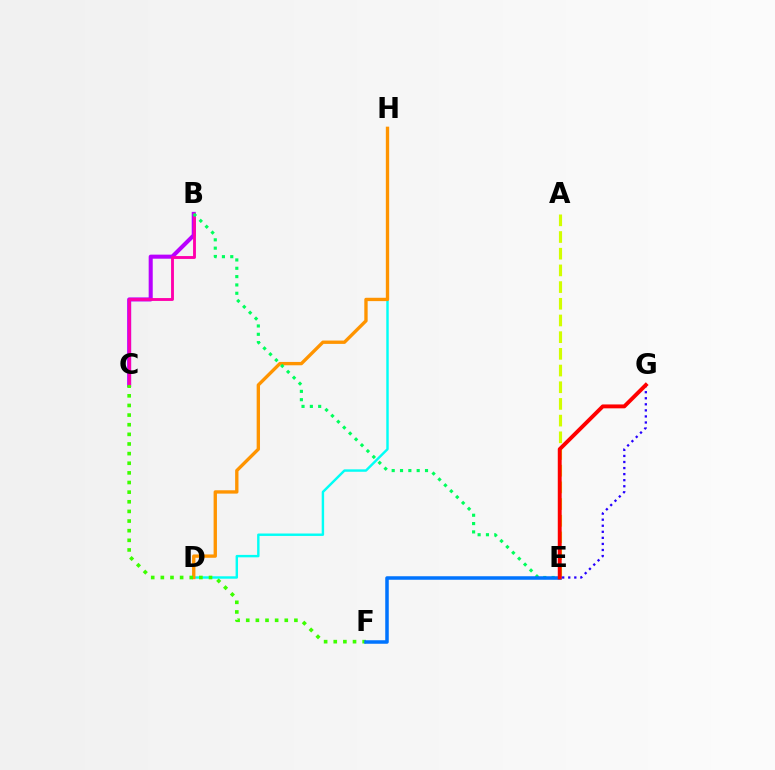{('B', 'C'): [{'color': '#b900ff', 'line_style': 'solid', 'thickness': 2.92}, {'color': '#ff00ac', 'line_style': 'solid', 'thickness': 2.07}], ('A', 'E'): [{'color': '#d1ff00', 'line_style': 'dashed', 'thickness': 2.27}], ('D', 'H'): [{'color': '#00fff6', 'line_style': 'solid', 'thickness': 1.75}, {'color': '#ff9400', 'line_style': 'solid', 'thickness': 2.41}], ('E', 'G'): [{'color': '#2500ff', 'line_style': 'dotted', 'thickness': 1.65}, {'color': '#ff0000', 'line_style': 'solid', 'thickness': 2.81}], ('C', 'F'): [{'color': '#3dff00', 'line_style': 'dotted', 'thickness': 2.62}], ('B', 'E'): [{'color': '#00ff5c', 'line_style': 'dotted', 'thickness': 2.26}], ('E', 'F'): [{'color': '#0074ff', 'line_style': 'solid', 'thickness': 2.53}]}